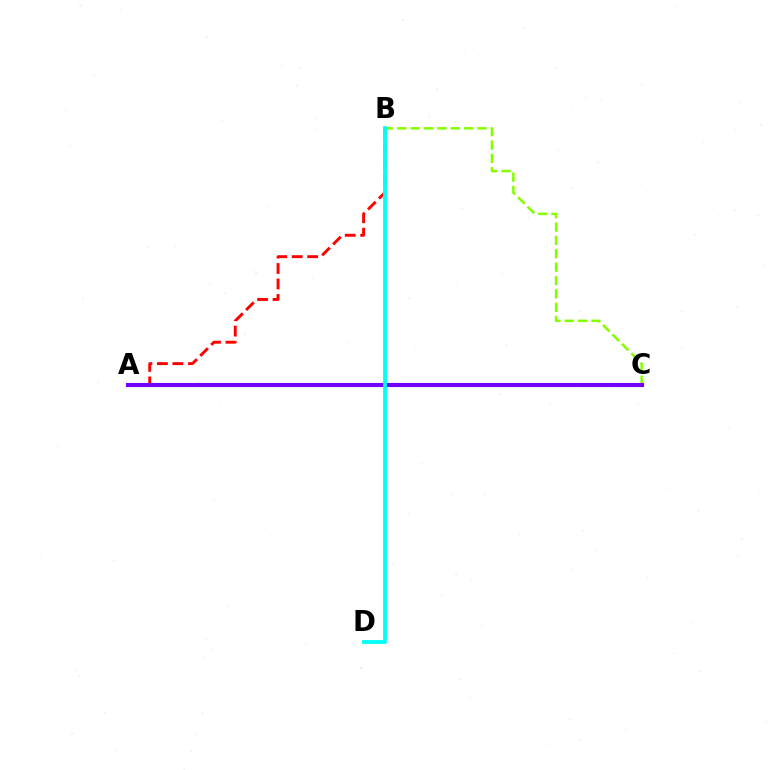{('A', 'B'): [{'color': '#ff0000', 'line_style': 'dashed', 'thickness': 2.1}], ('B', 'C'): [{'color': '#84ff00', 'line_style': 'dashed', 'thickness': 1.82}], ('A', 'C'): [{'color': '#7200ff', 'line_style': 'solid', 'thickness': 2.95}], ('B', 'D'): [{'color': '#00fff6', 'line_style': 'solid', 'thickness': 2.74}]}